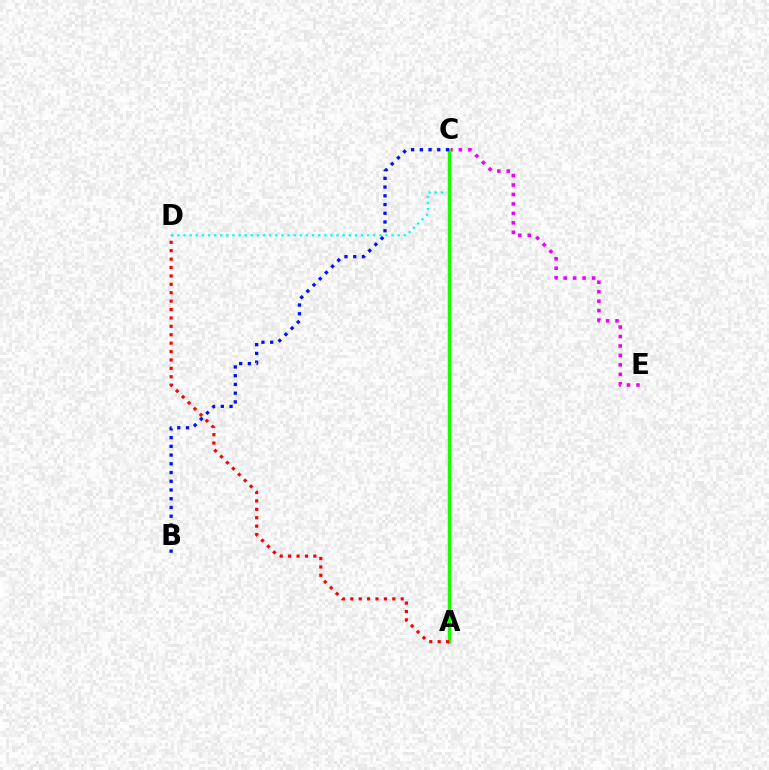{('C', 'E'): [{'color': '#ee00ff', 'line_style': 'dotted', 'thickness': 2.57}], ('C', 'D'): [{'color': '#00fff6', 'line_style': 'dotted', 'thickness': 1.66}], ('A', 'C'): [{'color': '#fcf500', 'line_style': 'solid', 'thickness': 2.72}, {'color': '#08ff00', 'line_style': 'solid', 'thickness': 2.05}], ('A', 'D'): [{'color': '#ff0000', 'line_style': 'dotted', 'thickness': 2.28}], ('B', 'C'): [{'color': '#0010ff', 'line_style': 'dotted', 'thickness': 2.37}]}